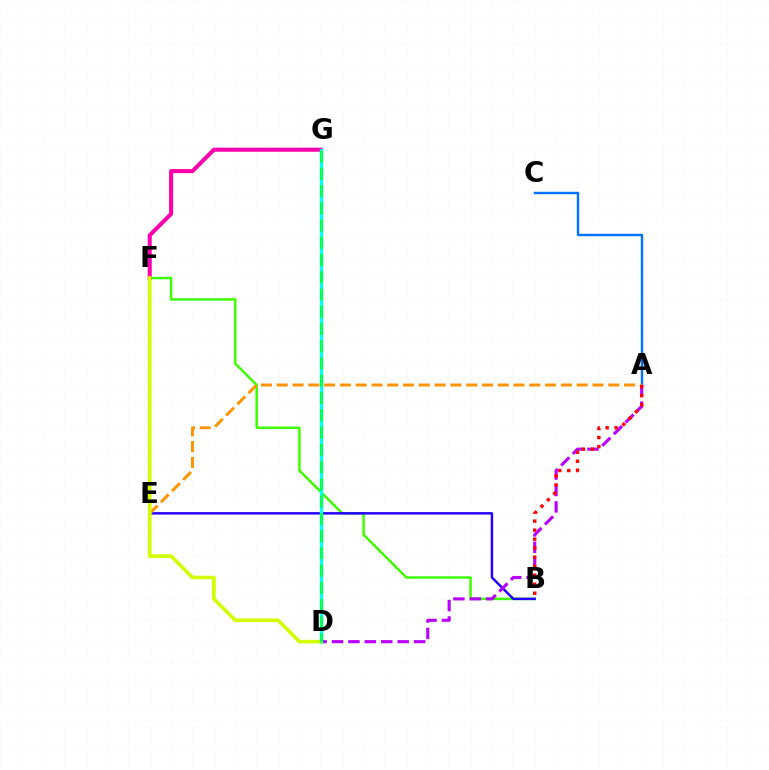{('B', 'F'): [{'color': '#3dff00', 'line_style': 'solid', 'thickness': 1.78}], ('B', 'E'): [{'color': '#2500ff', 'line_style': 'solid', 'thickness': 1.79}], ('A', 'D'): [{'color': '#b900ff', 'line_style': 'dashed', 'thickness': 2.23}], ('A', 'C'): [{'color': '#0074ff', 'line_style': 'solid', 'thickness': 1.74}], ('F', 'G'): [{'color': '#ff00ac', 'line_style': 'solid', 'thickness': 2.92}], ('D', 'G'): [{'color': '#00fff6', 'line_style': 'solid', 'thickness': 2.3}, {'color': '#00ff5c', 'line_style': 'dashed', 'thickness': 2.34}], ('A', 'E'): [{'color': '#ff9400', 'line_style': 'dashed', 'thickness': 2.14}], ('D', 'F'): [{'color': '#d1ff00', 'line_style': 'solid', 'thickness': 2.61}], ('A', 'B'): [{'color': '#ff0000', 'line_style': 'dotted', 'thickness': 2.45}]}